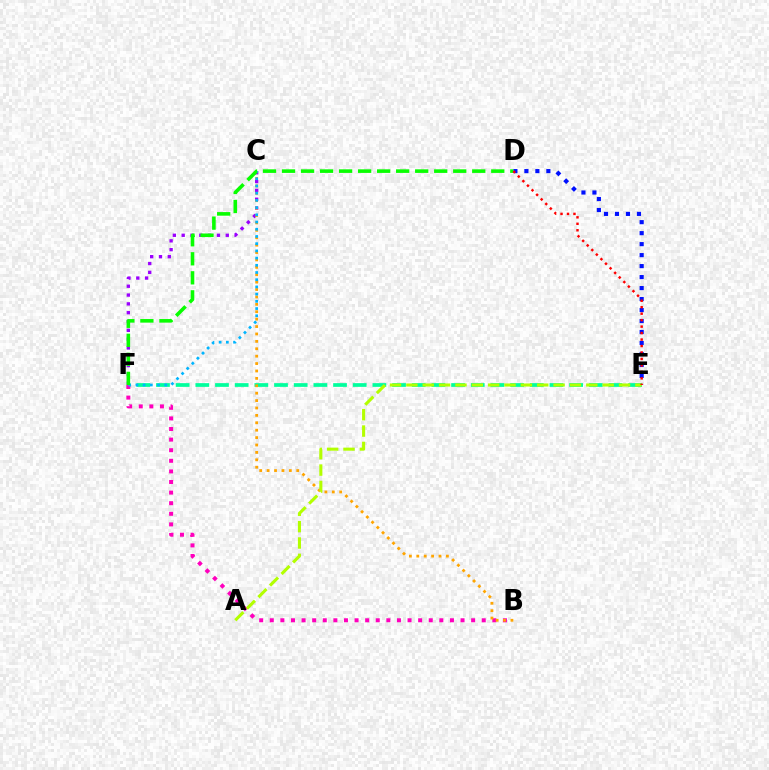{('E', 'F'): [{'color': '#00ff9d', 'line_style': 'dashed', 'thickness': 2.67}], ('C', 'F'): [{'color': '#9b00ff', 'line_style': 'dotted', 'thickness': 2.4}, {'color': '#00b5ff', 'line_style': 'dotted', 'thickness': 1.96}], ('D', 'E'): [{'color': '#0010ff', 'line_style': 'dotted', 'thickness': 2.98}, {'color': '#ff0000', 'line_style': 'dotted', 'thickness': 1.76}], ('B', 'F'): [{'color': '#ff00bd', 'line_style': 'dotted', 'thickness': 2.88}], ('B', 'C'): [{'color': '#ffa500', 'line_style': 'dotted', 'thickness': 2.01}], ('D', 'F'): [{'color': '#08ff00', 'line_style': 'dashed', 'thickness': 2.58}], ('A', 'E'): [{'color': '#b3ff00', 'line_style': 'dashed', 'thickness': 2.22}]}